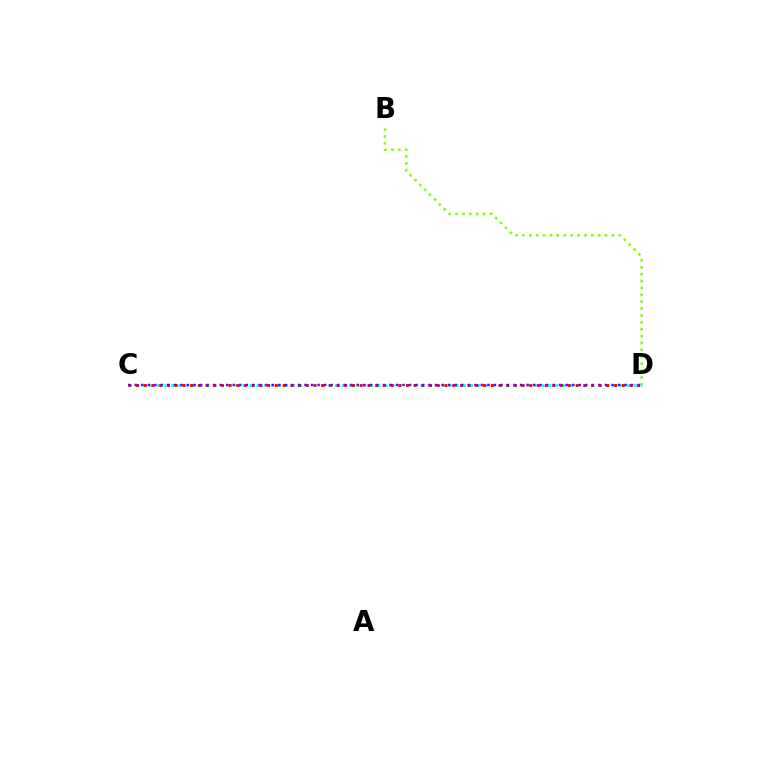{('B', 'D'): [{'color': '#84ff00', 'line_style': 'dotted', 'thickness': 1.87}], ('C', 'D'): [{'color': '#00fff6', 'line_style': 'dotted', 'thickness': 1.94}, {'color': '#ff0000', 'line_style': 'dotted', 'thickness': 2.09}, {'color': '#7200ff', 'line_style': 'dotted', 'thickness': 1.77}]}